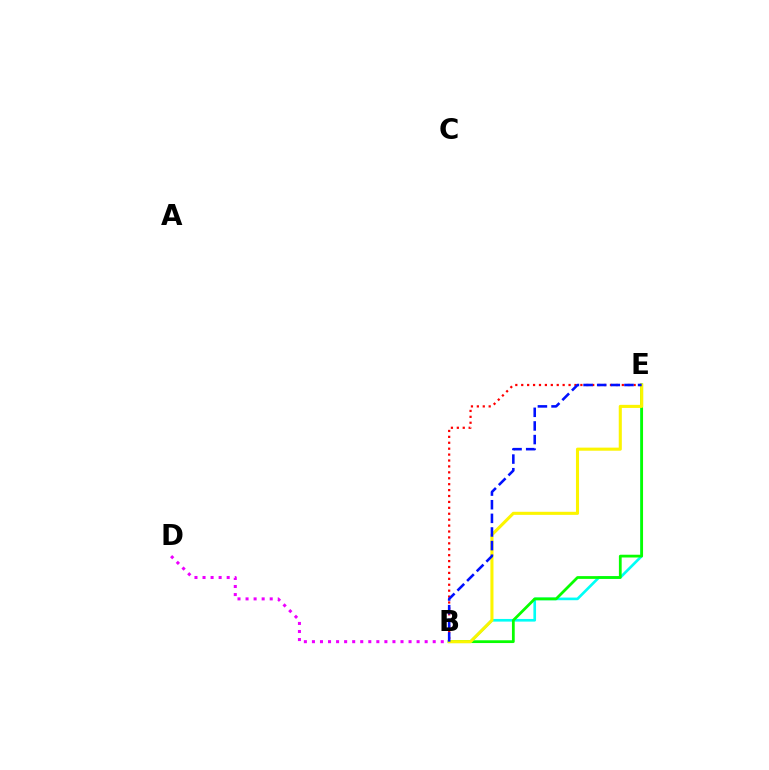{('B', 'E'): [{'color': '#00fff6', 'line_style': 'solid', 'thickness': 1.91}, {'color': '#08ff00', 'line_style': 'solid', 'thickness': 1.99}, {'color': '#ff0000', 'line_style': 'dotted', 'thickness': 1.61}, {'color': '#fcf500', 'line_style': 'solid', 'thickness': 2.22}, {'color': '#0010ff', 'line_style': 'dashed', 'thickness': 1.85}], ('B', 'D'): [{'color': '#ee00ff', 'line_style': 'dotted', 'thickness': 2.19}]}